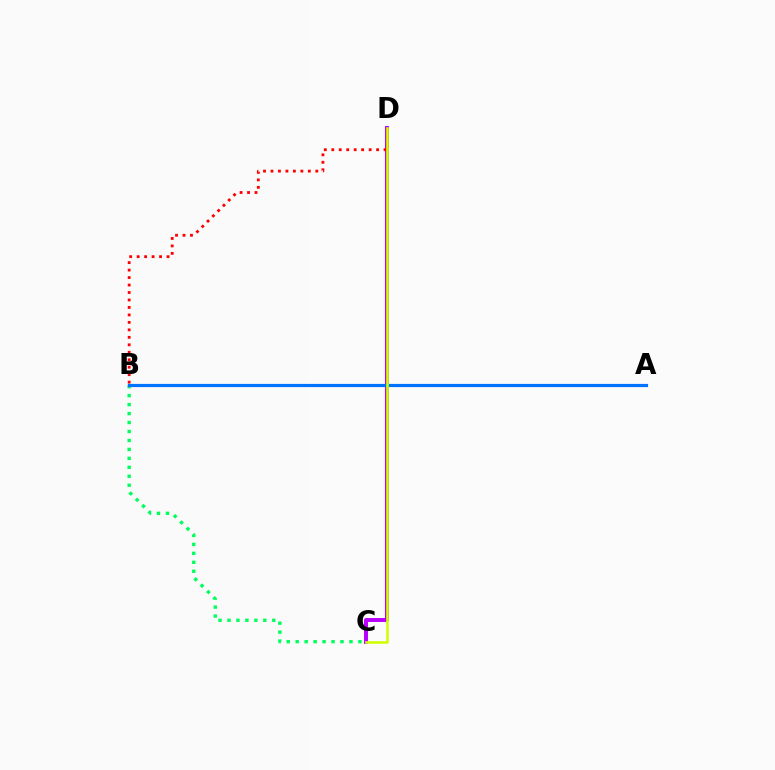{('C', 'D'): [{'color': '#b900ff', 'line_style': 'solid', 'thickness': 2.84}, {'color': '#d1ff00', 'line_style': 'solid', 'thickness': 1.86}], ('B', 'C'): [{'color': '#00ff5c', 'line_style': 'dotted', 'thickness': 2.43}], ('B', 'D'): [{'color': '#ff0000', 'line_style': 'dotted', 'thickness': 2.03}], ('A', 'B'): [{'color': '#0074ff', 'line_style': 'solid', 'thickness': 2.31}]}